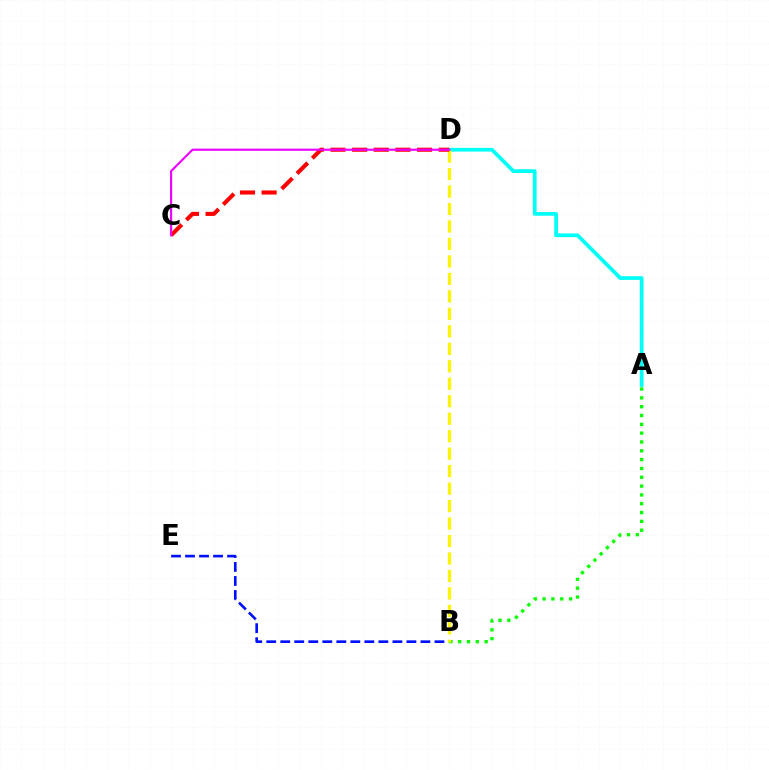{('B', 'E'): [{'color': '#0010ff', 'line_style': 'dashed', 'thickness': 1.9}], ('A', 'D'): [{'color': '#00fff6', 'line_style': 'solid', 'thickness': 2.7}], ('A', 'B'): [{'color': '#08ff00', 'line_style': 'dotted', 'thickness': 2.4}], ('B', 'D'): [{'color': '#fcf500', 'line_style': 'dashed', 'thickness': 2.37}], ('C', 'D'): [{'color': '#ff0000', 'line_style': 'dashed', 'thickness': 2.94}, {'color': '#ee00ff', 'line_style': 'solid', 'thickness': 1.56}]}